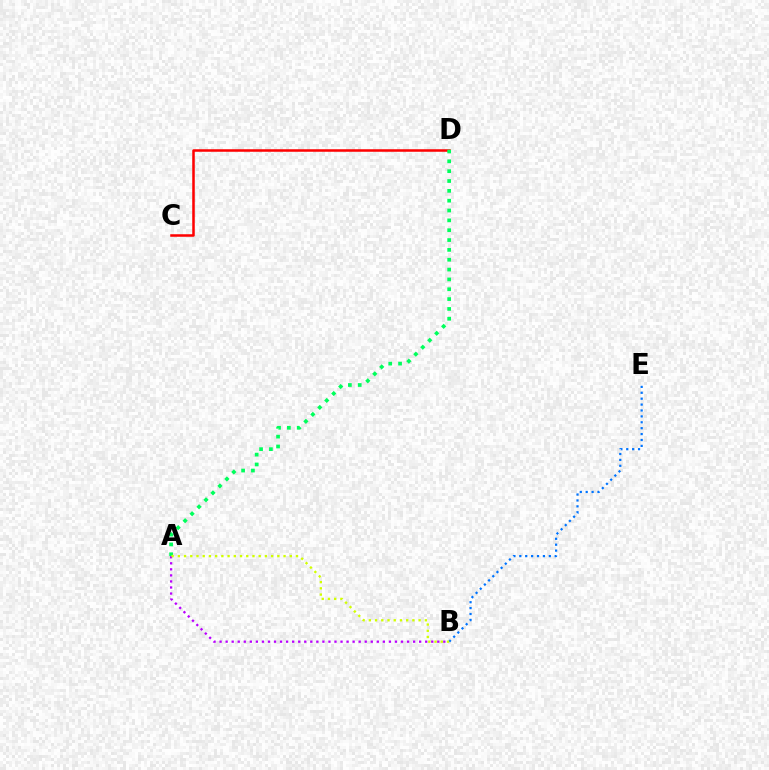{('C', 'D'): [{'color': '#ff0000', 'line_style': 'solid', 'thickness': 1.82}], ('A', 'D'): [{'color': '#00ff5c', 'line_style': 'dotted', 'thickness': 2.67}], ('A', 'B'): [{'color': '#b900ff', 'line_style': 'dotted', 'thickness': 1.64}, {'color': '#d1ff00', 'line_style': 'dotted', 'thickness': 1.69}], ('B', 'E'): [{'color': '#0074ff', 'line_style': 'dotted', 'thickness': 1.6}]}